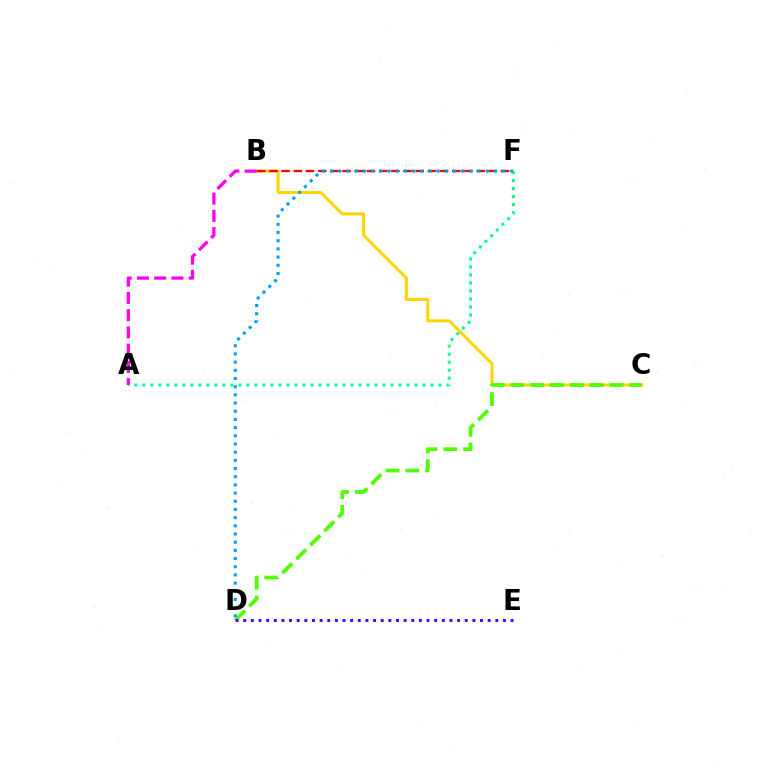{('B', 'C'): [{'color': '#ffd500', 'line_style': 'solid', 'thickness': 2.18}], ('C', 'D'): [{'color': '#4fff00', 'line_style': 'dashed', 'thickness': 2.69}], ('B', 'F'): [{'color': '#ff0000', 'line_style': 'dashed', 'thickness': 1.66}], ('D', 'E'): [{'color': '#3700ff', 'line_style': 'dotted', 'thickness': 2.08}], ('A', 'F'): [{'color': '#00ff86', 'line_style': 'dotted', 'thickness': 2.17}], ('A', 'B'): [{'color': '#ff00ed', 'line_style': 'dashed', 'thickness': 2.34}], ('D', 'F'): [{'color': '#009eff', 'line_style': 'dotted', 'thickness': 2.22}]}